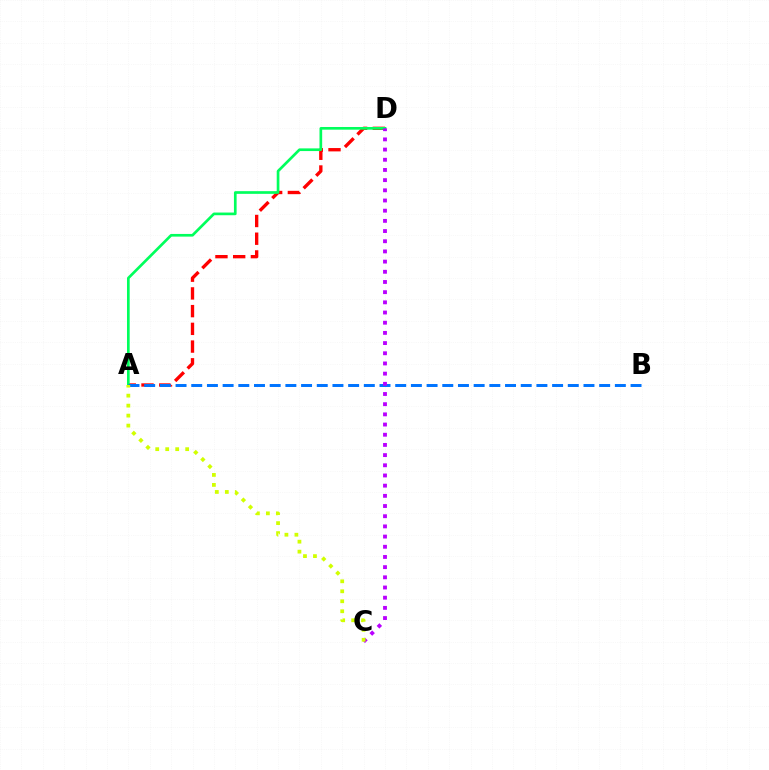{('A', 'D'): [{'color': '#ff0000', 'line_style': 'dashed', 'thickness': 2.41}, {'color': '#00ff5c', 'line_style': 'solid', 'thickness': 1.93}], ('A', 'B'): [{'color': '#0074ff', 'line_style': 'dashed', 'thickness': 2.13}], ('C', 'D'): [{'color': '#b900ff', 'line_style': 'dotted', 'thickness': 2.77}], ('A', 'C'): [{'color': '#d1ff00', 'line_style': 'dotted', 'thickness': 2.71}]}